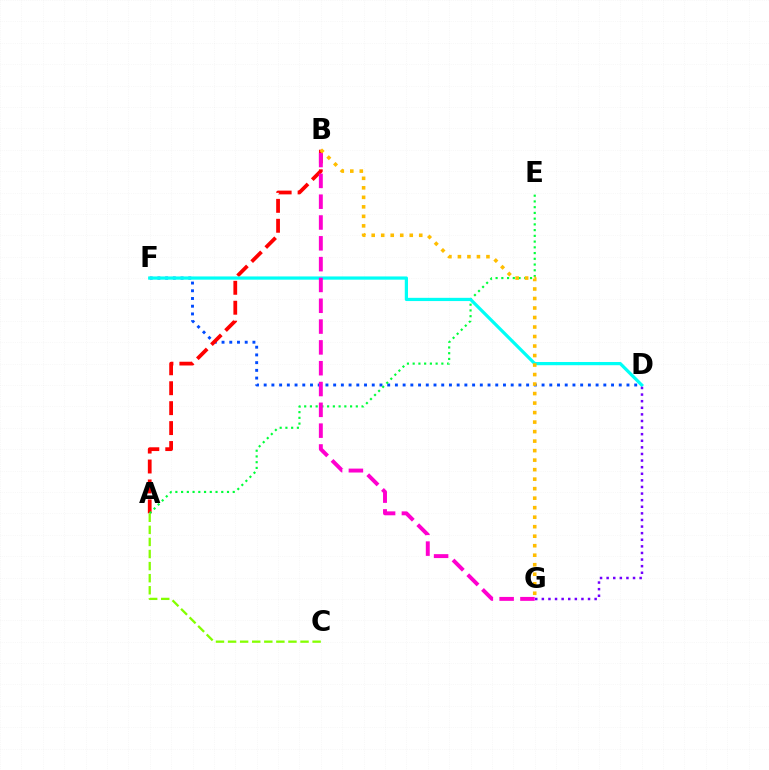{('D', 'F'): [{'color': '#004bff', 'line_style': 'dotted', 'thickness': 2.1}, {'color': '#00fff6', 'line_style': 'solid', 'thickness': 2.32}], ('A', 'B'): [{'color': '#ff0000', 'line_style': 'dashed', 'thickness': 2.71}], ('A', 'E'): [{'color': '#00ff39', 'line_style': 'dotted', 'thickness': 1.56}], ('A', 'C'): [{'color': '#84ff00', 'line_style': 'dashed', 'thickness': 1.64}], ('B', 'G'): [{'color': '#ff00cf', 'line_style': 'dashed', 'thickness': 2.83}, {'color': '#ffbd00', 'line_style': 'dotted', 'thickness': 2.58}], ('D', 'G'): [{'color': '#7200ff', 'line_style': 'dotted', 'thickness': 1.79}]}